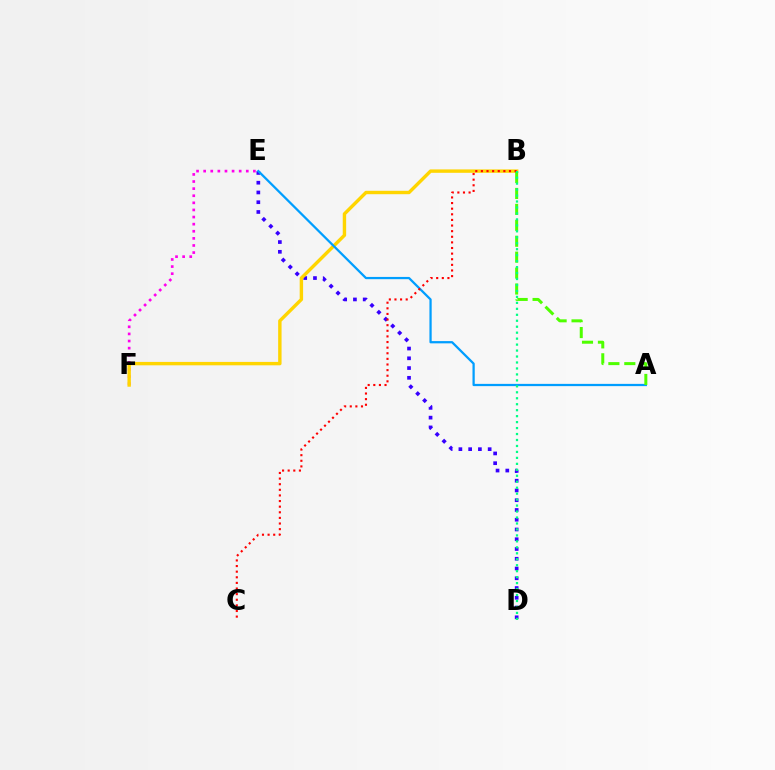{('D', 'E'): [{'color': '#3700ff', 'line_style': 'dotted', 'thickness': 2.65}], ('E', 'F'): [{'color': '#ff00ed', 'line_style': 'dotted', 'thickness': 1.93}], ('B', 'F'): [{'color': '#ffd500', 'line_style': 'solid', 'thickness': 2.45}], ('A', 'E'): [{'color': '#009eff', 'line_style': 'solid', 'thickness': 1.62}], ('A', 'B'): [{'color': '#4fff00', 'line_style': 'dashed', 'thickness': 2.16}], ('B', 'C'): [{'color': '#ff0000', 'line_style': 'dotted', 'thickness': 1.53}], ('B', 'D'): [{'color': '#00ff86', 'line_style': 'dotted', 'thickness': 1.62}]}